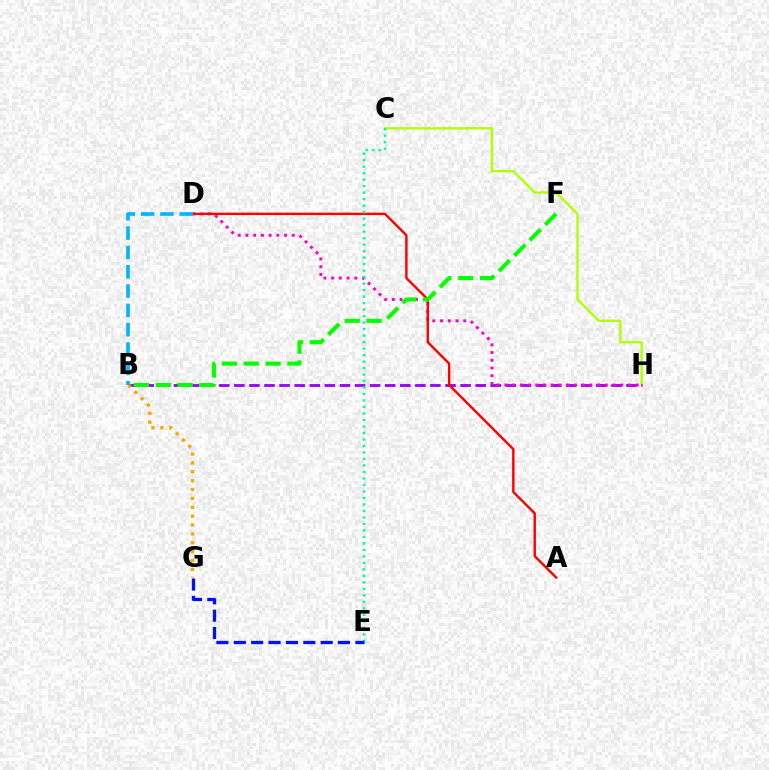{('C', 'H'): [{'color': '#b3ff00', 'line_style': 'solid', 'thickness': 1.7}], ('B', 'H'): [{'color': '#9b00ff', 'line_style': 'dashed', 'thickness': 2.05}], ('D', 'H'): [{'color': '#ff00bd', 'line_style': 'dotted', 'thickness': 2.1}], ('B', 'G'): [{'color': '#ffa500', 'line_style': 'dotted', 'thickness': 2.41}], ('A', 'D'): [{'color': '#ff0000', 'line_style': 'solid', 'thickness': 1.73}], ('C', 'E'): [{'color': '#00ff9d', 'line_style': 'dotted', 'thickness': 1.76}], ('E', 'G'): [{'color': '#0010ff', 'line_style': 'dashed', 'thickness': 2.36}], ('B', 'F'): [{'color': '#08ff00', 'line_style': 'dashed', 'thickness': 2.97}], ('B', 'D'): [{'color': '#00b5ff', 'line_style': 'dashed', 'thickness': 2.63}]}